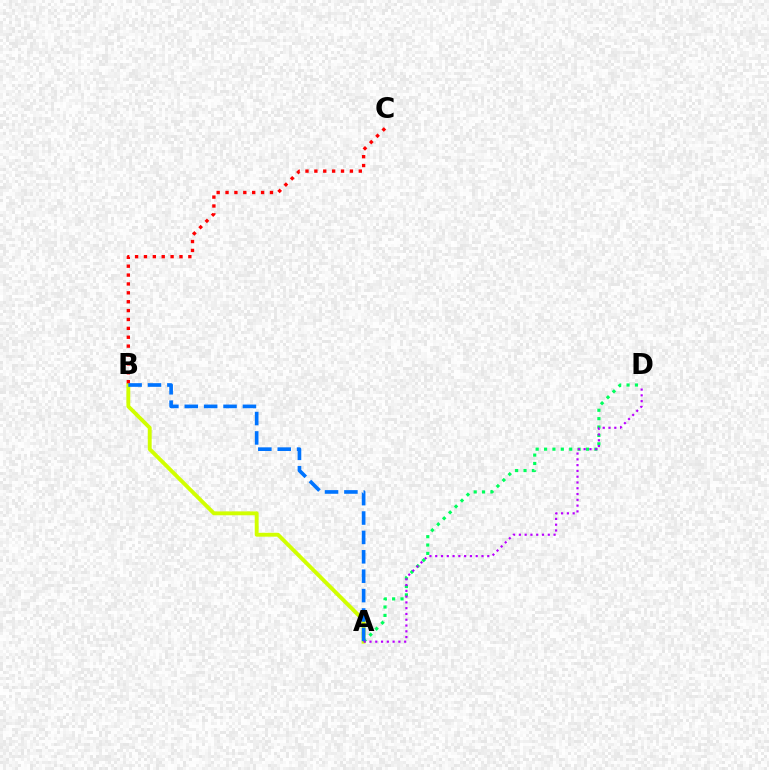{('A', 'B'): [{'color': '#d1ff00', 'line_style': 'solid', 'thickness': 2.79}, {'color': '#0074ff', 'line_style': 'dashed', 'thickness': 2.63}], ('A', 'D'): [{'color': '#00ff5c', 'line_style': 'dotted', 'thickness': 2.28}, {'color': '#b900ff', 'line_style': 'dotted', 'thickness': 1.57}], ('B', 'C'): [{'color': '#ff0000', 'line_style': 'dotted', 'thickness': 2.41}]}